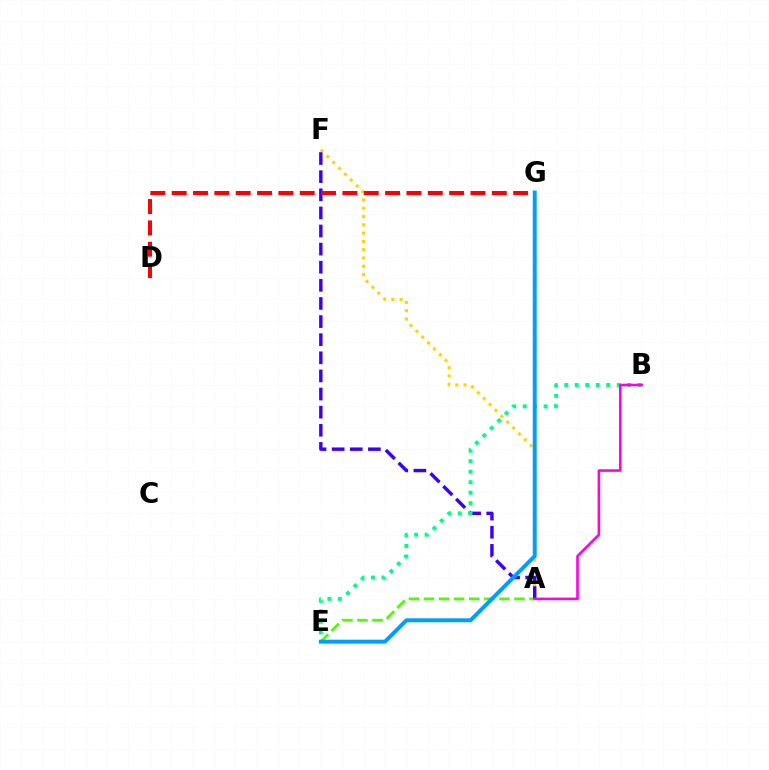{('A', 'E'): [{'color': '#4fff00', 'line_style': 'dashed', 'thickness': 2.05}], ('A', 'F'): [{'color': '#ffd500', 'line_style': 'dotted', 'thickness': 2.25}, {'color': '#3700ff', 'line_style': 'dashed', 'thickness': 2.46}], ('B', 'E'): [{'color': '#00ff86', 'line_style': 'dotted', 'thickness': 2.85}], ('A', 'B'): [{'color': '#ff00ed', 'line_style': 'solid', 'thickness': 1.88}], ('D', 'G'): [{'color': '#ff0000', 'line_style': 'dashed', 'thickness': 2.9}], ('E', 'G'): [{'color': '#009eff', 'line_style': 'solid', 'thickness': 2.84}]}